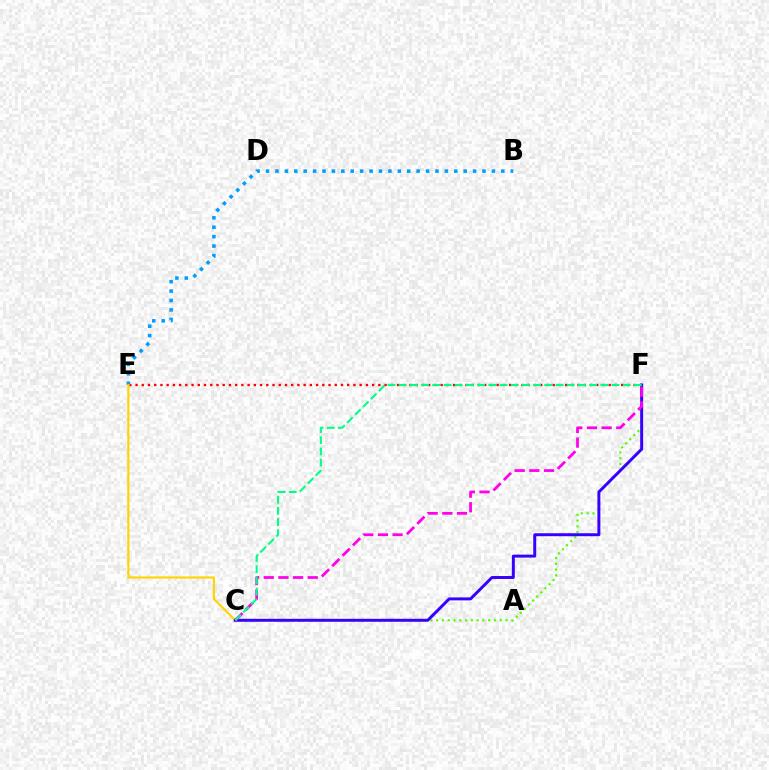{('E', 'F'): [{'color': '#ff0000', 'line_style': 'dotted', 'thickness': 1.69}], ('C', 'F'): [{'color': '#4fff00', 'line_style': 'dotted', 'thickness': 1.57}, {'color': '#3700ff', 'line_style': 'solid', 'thickness': 2.13}, {'color': '#ff00ed', 'line_style': 'dashed', 'thickness': 1.99}, {'color': '#00ff86', 'line_style': 'dashed', 'thickness': 1.52}], ('B', 'E'): [{'color': '#009eff', 'line_style': 'dotted', 'thickness': 2.56}], ('C', 'E'): [{'color': '#ffd500', 'line_style': 'solid', 'thickness': 1.55}]}